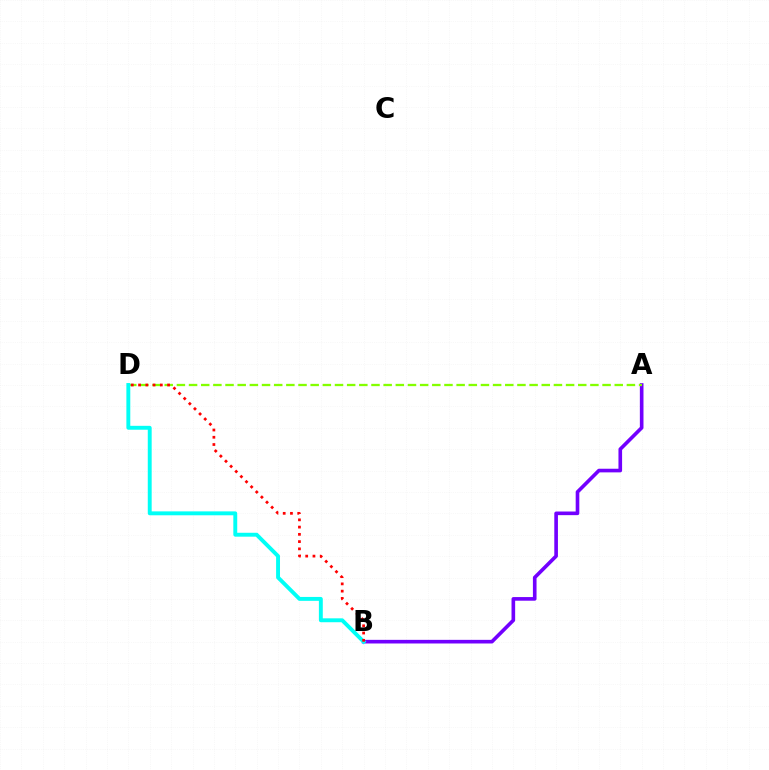{('A', 'B'): [{'color': '#7200ff', 'line_style': 'solid', 'thickness': 2.62}], ('A', 'D'): [{'color': '#84ff00', 'line_style': 'dashed', 'thickness': 1.65}], ('B', 'D'): [{'color': '#00fff6', 'line_style': 'solid', 'thickness': 2.81}, {'color': '#ff0000', 'line_style': 'dotted', 'thickness': 1.97}]}